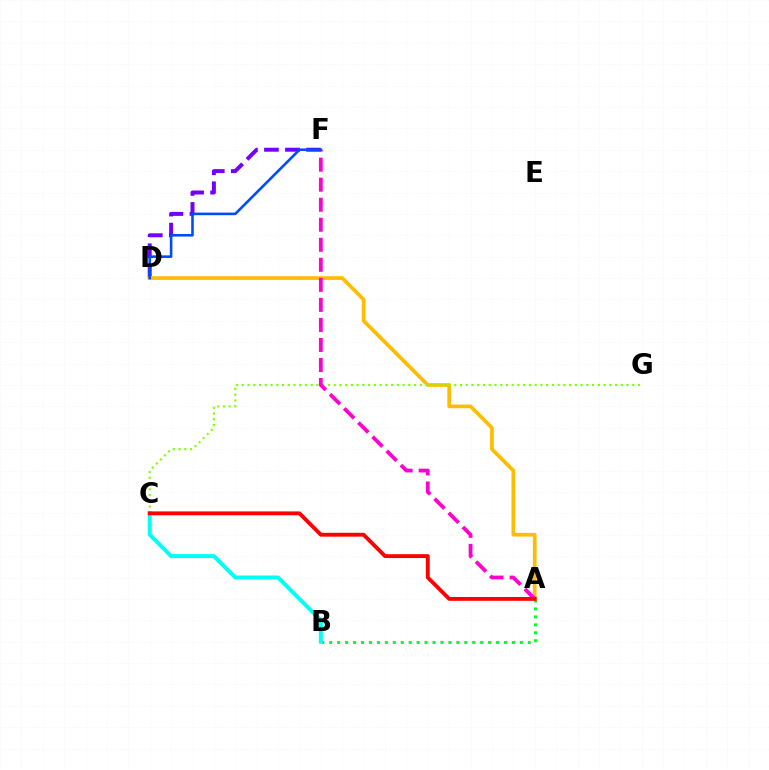{('D', 'F'): [{'color': '#7200ff', 'line_style': 'dashed', 'thickness': 2.86}, {'color': '#004bff', 'line_style': 'solid', 'thickness': 1.86}], ('A', 'D'): [{'color': '#ffbd00', 'line_style': 'solid', 'thickness': 2.66}], ('A', 'B'): [{'color': '#00ff39', 'line_style': 'dotted', 'thickness': 2.16}], ('C', 'G'): [{'color': '#84ff00', 'line_style': 'dotted', 'thickness': 1.56}], ('B', 'C'): [{'color': '#00fff6', 'line_style': 'solid', 'thickness': 2.85}], ('A', 'F'): [{'color': '#ff00cf', 'line_style': 'dashed', 'thickness': 2.72}], ('A', 'C'): [{'color': '#ff0000', 'line_style': 'solid', 'thickness': 2.77}]}